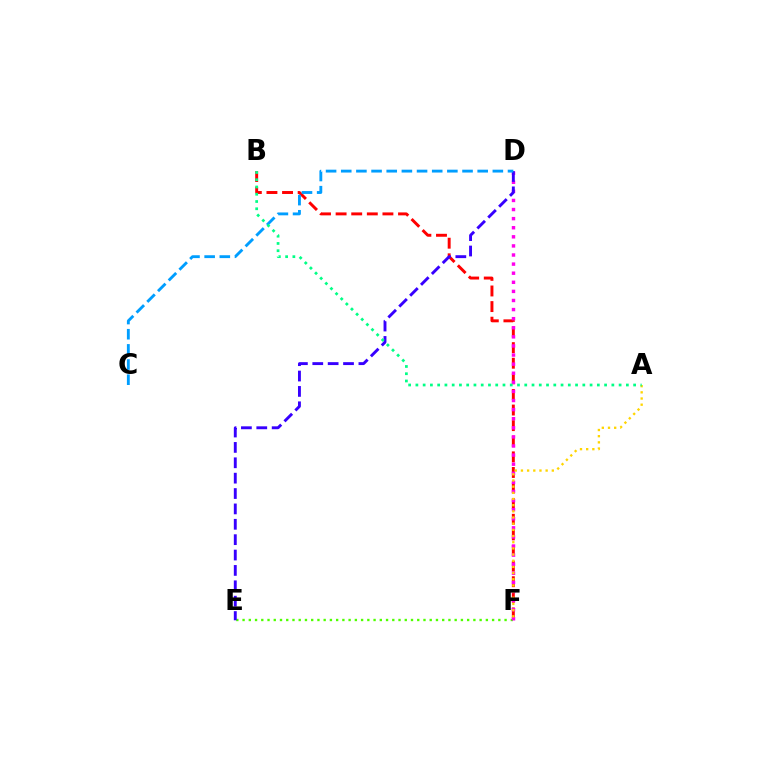{('E', 'F'): [{'color': '#4fff00', 'line_style': 'dotted', 'thickness': 1.69}], ('B', 'F'): [{'color': '#ff0000', 'line_style': 'dashed', 'thickness': 2.12}], ('D', 'F'): [{'color': '#ff00ed', 'line_style': 'dotted', 'thickness': 2.47}], ('D', 'E'): [{'color': '#3700ff', 'line_style': 'dashed', 'thickness': 2.09}], ('A', 'F'): [{'color': '#ffd500', 'line_style': 'dotted', 'thickness': 1.68}], ('C', 'D'): [{'color': '#009eff', 'line_style': 'dashed', 'thickness': 2.06}], ('A', 'B'): [{'color': '#00ff86', 'line_style': 'dotted', 'thickness': 1.97}]}